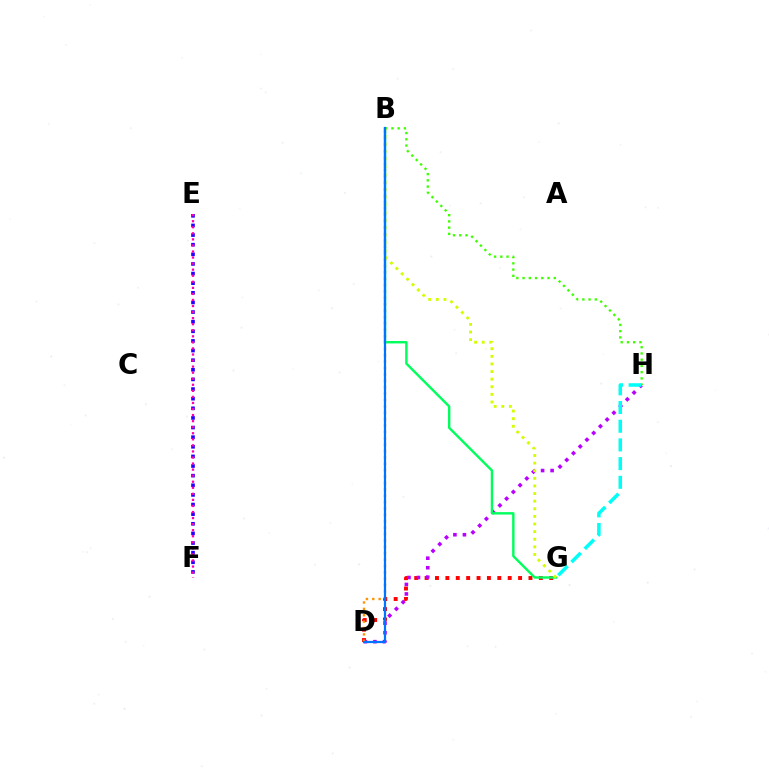{('E', 'F'): [{'color': '#2500ff', 'line_style': 'dotted', 'thickness': 2.61}, {'color': '#ff00ac', 'line_style': 'dotted', 'thickness': 1.65}], ('B', 'H'): [{'color': '#3dff00', 'line_style': 'dotted', 'thickness': 1.69}], ('D', 'G'): [{'color': '#ff0000', 'line_style': 'dotted', 'thickness': 2.82}], ('D', 'H'): [{'color': '#b900ff', 'line_style': 'dotted', 'thickness': 2.59}], ('B', 'D'): [{'color': '#ff9400', 'line_style': 'dotted', 'thickness': 1.73}, {'color': '#0074ff', 'line_style': 'solid', 'thickness': 1.6}], ('B', 'G'): [{'color': '#00ff5c', 'line_style': 'solid', 'thickness': 1.73}, {'color': '#d1ff00', 'line_style': 'dotted', 'thickness': 2.07}], ('G', 'H'): [{'color': '#00fff6', 'line_style': 'dashed', 'thickness': 2.54}]}